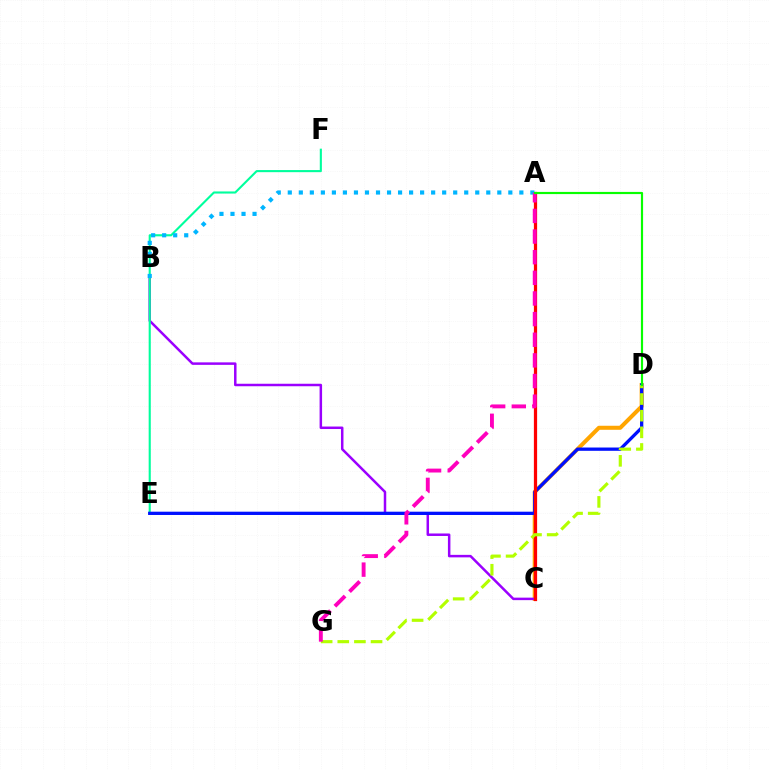{('C', 'D'): [{'color': '#ffa500', 'line_style': 'solid', 'thickness': 2.91}], ('B', 'C'): [{'color': '#9b00ff', 'line_style': 'solid', 'thickness': 1.8}], ('E', 'F'): [{'color': '#00ff9d', 'line_style': 'solid', 'thickness': 1.52}], ('D', 'E'): [{'color': '#0010ff', 'line_style': 'solid', 'thickness': 2.36}], ('A', 'C'): [{'color': '#ff0000', 'line_style': 'solid', 'thickness': 2.33}], ('A', 'B'): [{'color': '#00b5ff', 'line_style': 'dotted', 'thickness': 3.0}], ('D', 'G'): [{'color': '#b3ff00', 'line_style': 'dashed', 'thickness': 2.26}], ('A', 'G'): [{'color': '#ff00bd', 'line_style': 'dashed', 'thickness': 2.8}], ('A', 'D'): [{'color': '#08ff00', 'line_style': 'solid', 'thickness': 1.56}]}